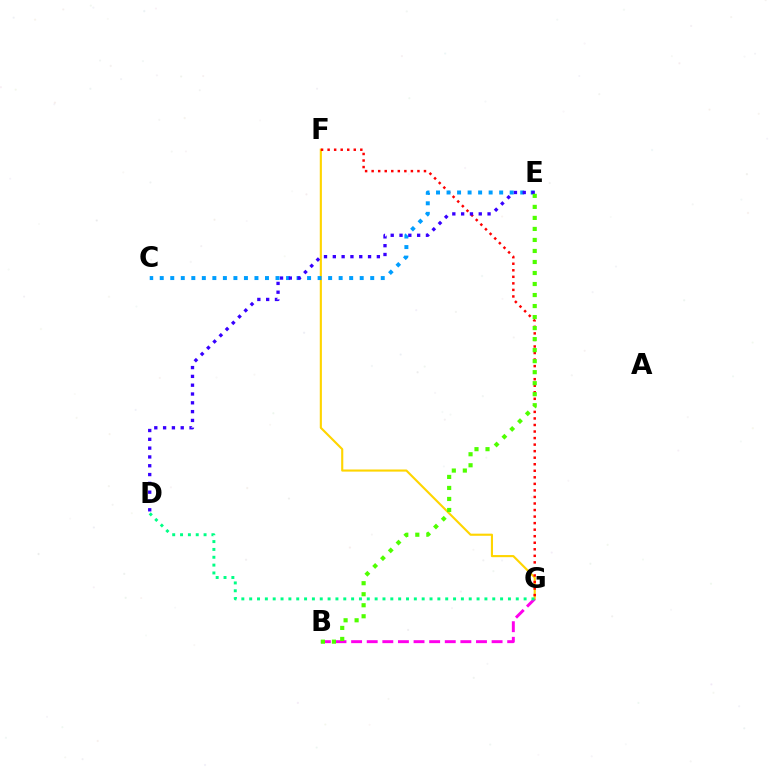{('F', 'G'): [{'color': '#ffd500', 'line_style': 'solid', 'thickness': 1.53}, {'color': '#ff0000', 'line_style': 'dotted', 'thickness': 1.78}], ('B', 'G'): [{'color': '#ff00ed', 'line_style': 'dashed', 'thickness': 2.12}], ('C', 'E'): [{'color': '#009eff', 'line_style': 'dotted', 'thickness': 2.86}], ('D', 'E'): [{'color': '#3700ff', 'line_style': 'dotted', 'thickness': 2.39}], ('D', 'G'): [{'color': '#00ff86', 'line_style': 'dotted', 'thickness': 2.13}], ('B', 'E'): [{'color': '#4fff00', 'line_style': 'dotted', 'thickness': 2.99}]}